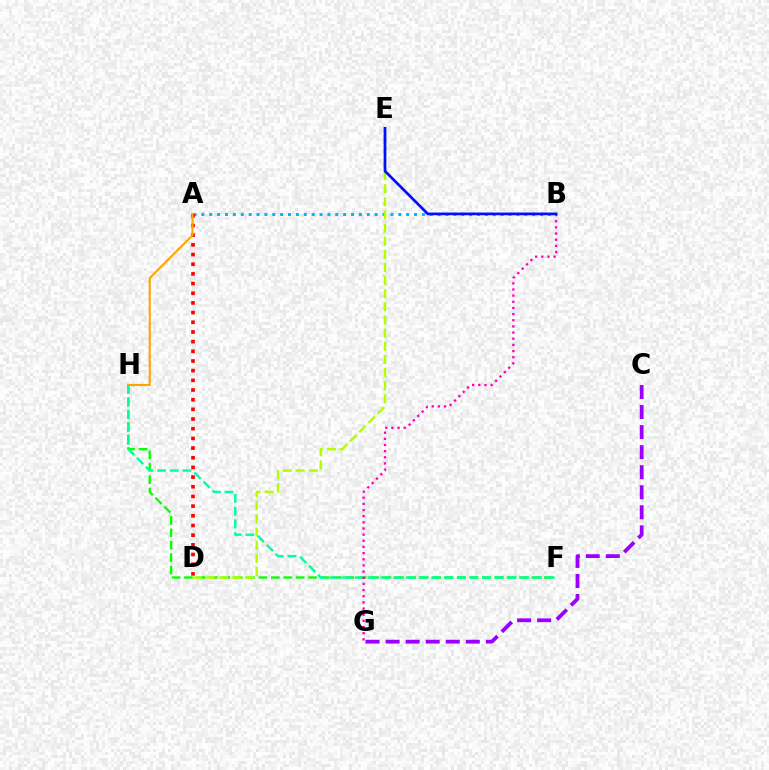{('F', 'H'): [{'color': '#08ff00', 'line_style': 'dashed', 'thickness': 1.69}, {'color': '#00ff9d', 'line_style': 'dashed', 'thickness': 1.73}], ('A', 'B'): [{'color': '#00b5ff', 'line_style': 'dotted', 'thickness': 2.14}], ('D', 'E'): [{'color': '#b3ff00', 'line_style': 'dashed', 'thickness': 1.78}], ('A', 'D'): [{'color': '#ff0000', 'line_style': 'dotted', 'thickness': 2.63}], ('B', 'G'): [{'color': '#ff00bd', 'line_style': 'dotted', 'thickness': 1.67}], ('B', 'E'): [{'color': '#0010ff', 'line_style': 'solid', 'thickness': 1.96}], ('C', 'G'): [{'color': '#9b00ff', 'line_style': 'dashed', 'thickness': 2.72}], ('A', 'H'): [{'color': '#ffa500', 'line_style': 'solid', 'thickness': 1.51}]}